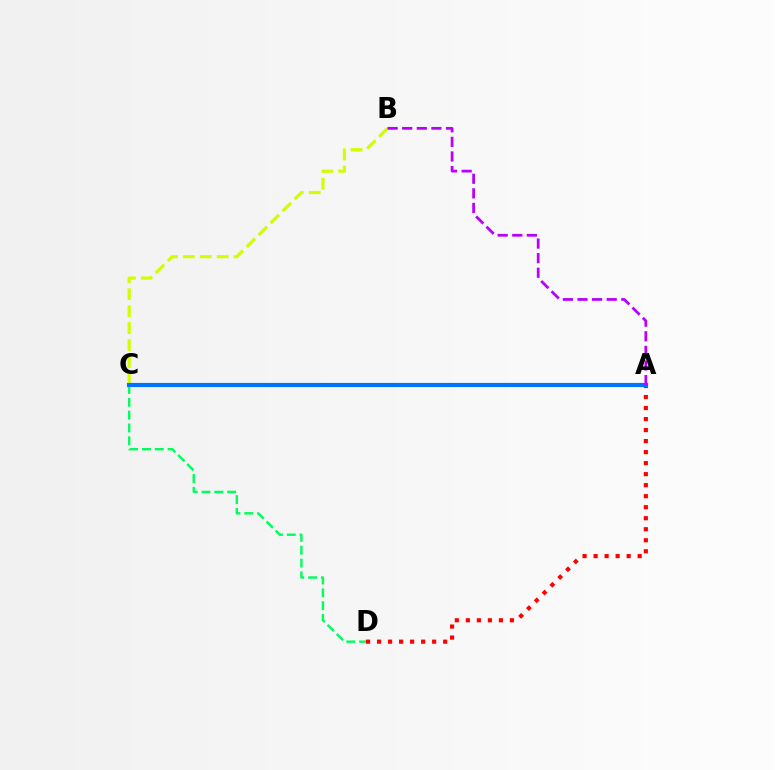{('B', 'C'): [{'color': '#d1ff00', 'line_style': 'dashed', 'thickness': 2.3}], ('A', 'D'): [{'color': '#ff0000', 'line_style': 'dotted', 'thickness': 2.99}], ('C', 'D'): [{'color': '#00ff5c', 'line_style': 'dashed', 'thickness': 1.74}], ('A', 'C'): [{'color': '#0074ff', 'line_style': 'solid', 'thickness': 2.99}], ('A', 'B'): [{'color': '#b900ff', 'line_style': 'dashed', 'thickness': 1.98}]}